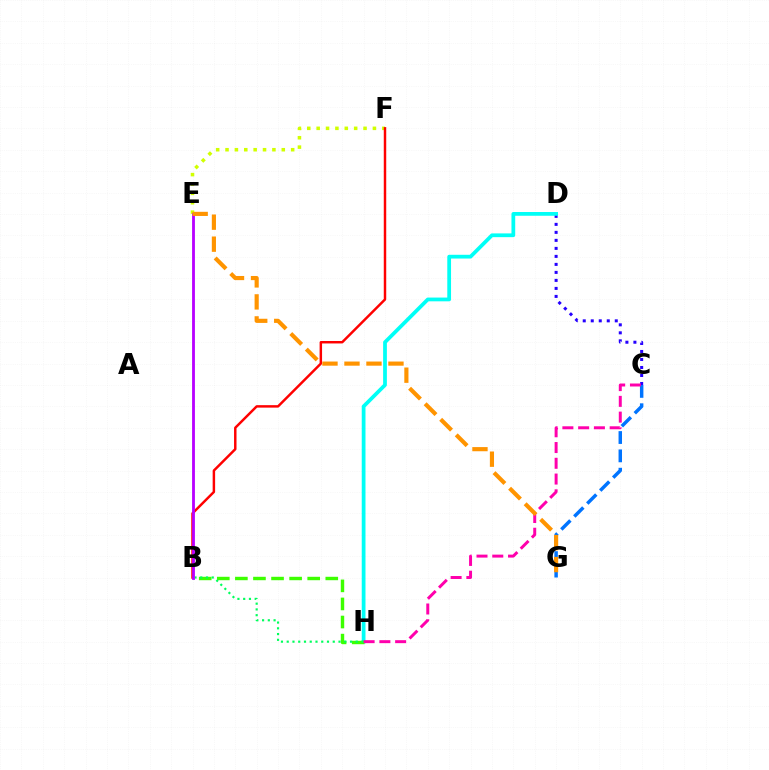{('C', 'D'): [{'color': '#2500ff', 'line_style': 'dotted', 'thickness': 2.17}], ('E', 'F'): [{'color': '#d1ff00', 'line_style': 'dotted', 'thickness': 2.55}], ('D', 'H'): [{'color': '#00fff6', 'line_style': 'solid', 'thickness': 2.7}], ('B', 'F'): [{'color': '#ff0000', 'line_style': 'solid', 'thickness': 1.77}], ('B', 'H'): [{'color': '#3dff00', 'line_style': 'dashed', 'thickness': 2.46}, {'color': '#00ff5c', 'line_style': 'dotted', 'thickness': 1.56}], ('B', 'E'): [{'color': '#b900ff', 'line_style': 'solid', 'thickness': 2.04}], ('C', 'G'): [{'color': '#0074ff', 'line_style': 'dashed', 'thickness': 2.49}], ('C', 'H'): [{'color': '#ff00ac', 'line_style': 'dashed', 'thickness': 2.14}], ('E', 'G'): [{'color': '#ff9400', 'line_style': 'dashed', 'thickness': 2.99}]}